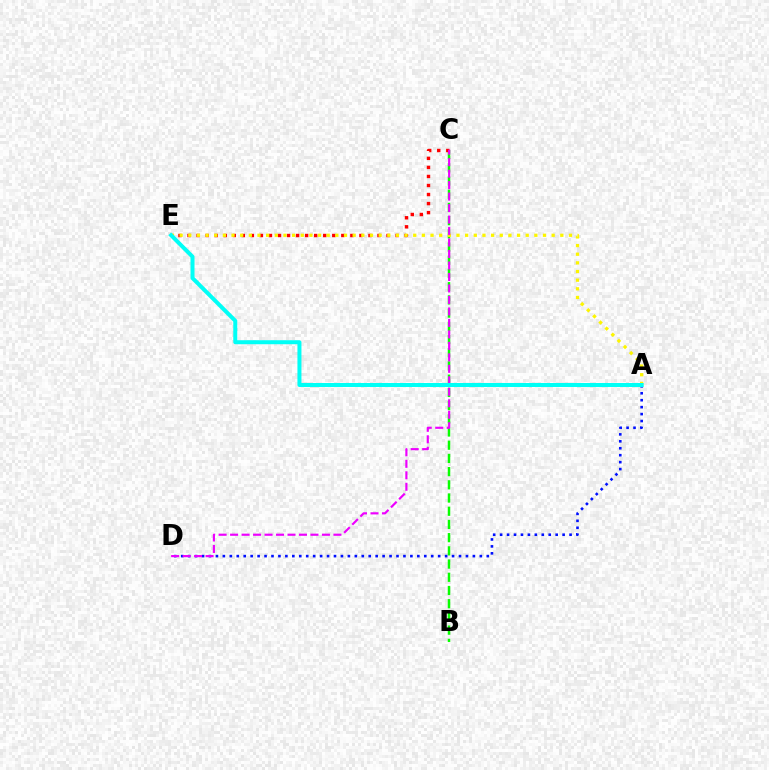{('B', 'C'): [{'color': '#08ff00', 'line_style': 'dashed', 'thickness': 1.79}], ('C', 'E'): [{'color': '#ff0000', 'line_style': 'dotted', 'thickness': 2.46}], ('A', 'D'): [{'color': '#0010ff', 'line_style': 'dotted', 'thickness': 1.89}], ('A', 'E'): [{'color': '#fcf500', 'line_style': 'dotted', 'thickness': 2.35}, {'color': '#00fff6', 'line_style': 'solid', 'thickness': 2.88}], ('C', 'D'): [{'color': '#ee00ff', 'line_style': 'dashed', 'thickness': 1.56}]}